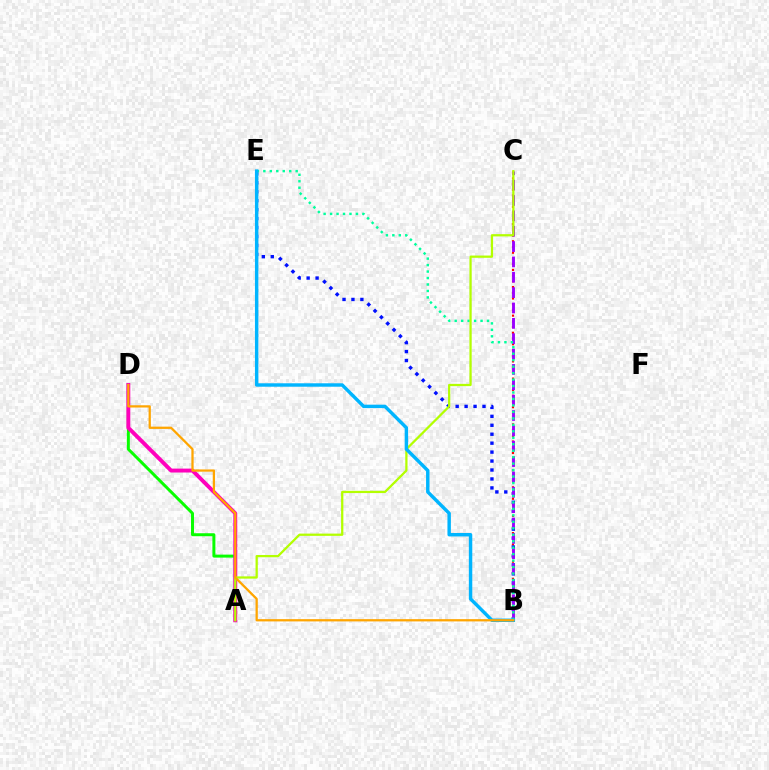{('B', 'C'): [{'color': '#ff0000', 'line_style': 'dotted', 'thickness': 1.55}, {'color': '#9b00ff', 'line_style': 'dashed', 'thickness': 2.09}], ('A', 'D'): [{'color': '#08ff00', 'line_style': 'solid', 'thickness': 2.14}, {'color': '#ff00bd', 'line_style': 'solid', 'thickness': 2.82}], ('B', 'E'): [{'color': '#0010ff', 'line_style': 'dotted', 'thickness': 2.43}, {'color': '#00ff9d', 'line_style': 'dotted', 'thickness': 1.76}, {'color': '#00b5ff', 'line_style': 'solid', 'thickness': 2.47}], ('A', 'C'): [{'color': '#b3ff00', 'line_style': 'solid', 'thickness': 1.63}], ('B', 'D'): [{'color': '#ffa500', 'line_style': 'solid', 'thickness': 1.63}]}